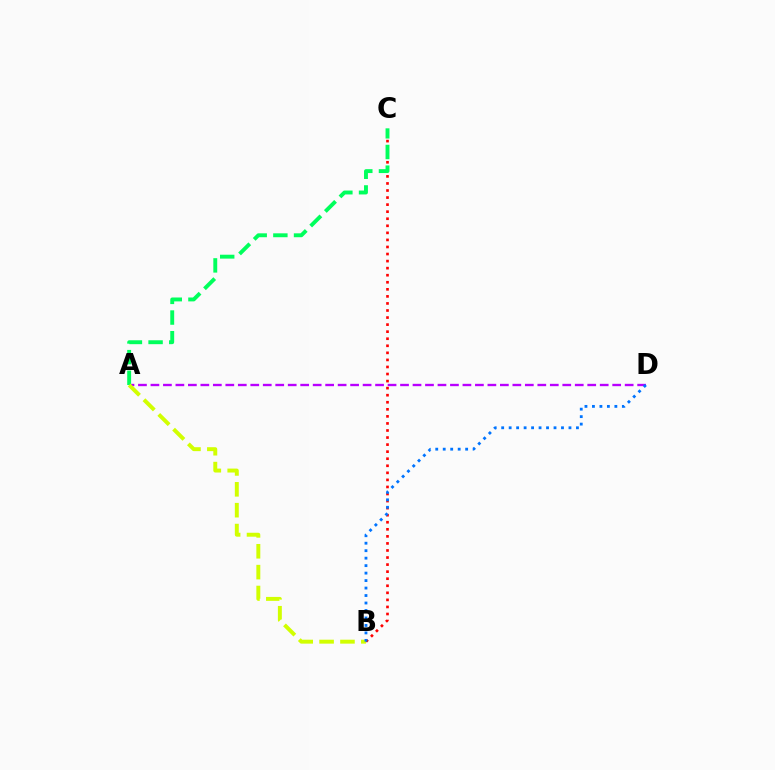{('B', 'C'): [{'color': '#ff0000', 'line_style': 'dotted', 'thickness': 1.92}], ('A', 'D'): [{'color': '#b900ff', 'line_style': 'dashed', 'thickness': 1.7}], ('A', 'C'): [{'color': '#00ff5c', 'line_style': 'dashed', 'thickness': 2.81}], ('A', 'B'): [{'color': '#d1ff00', 'line_style': 'dashed', 'thickness': 2.84}], ('B', 'D'): [{'color': '#0074ff', 'line_style': 'dotted', 'thickness': 2.03}]}